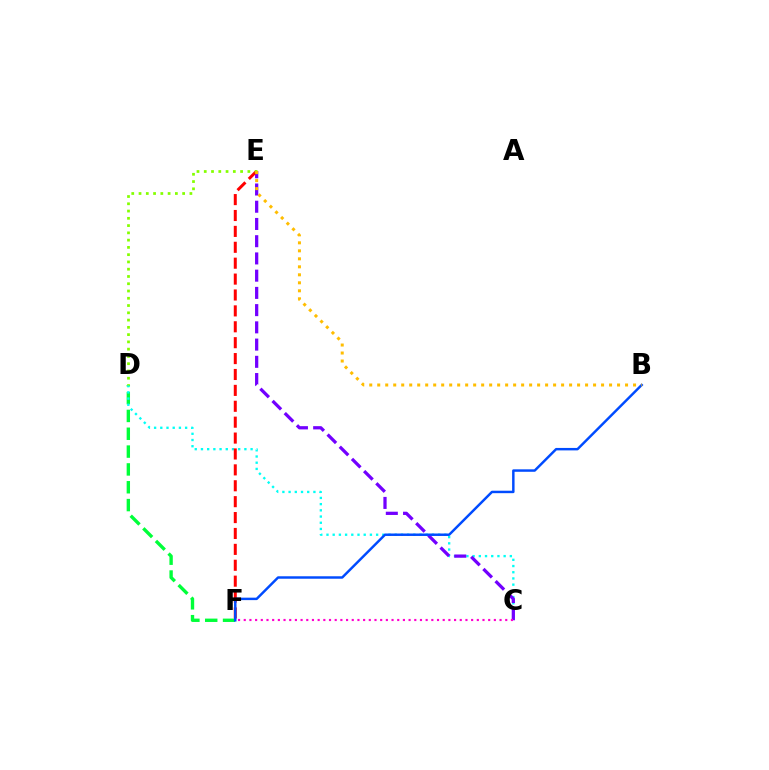{('D', 'F'): [{'color': '#00ff39', 'line_style': 'dashed', 'thickness': 2.42}], ('C', 'D'): [{'color': '#00fff6', 'line_style': 'dotted', 'thickness': 1.69}], ('C', 'E'): [{'color': '#7200ff', 'line_style': 'dashed', 'thickness': 2.34}], ('E', 'F'): [{'color': '#ff0000', 'line_style': 'dashed', 'thickness': 2.16}], ('C', 'F'): [{'color': '#ff00cf', 'line_style': 'dotted', 'thickness': 1.54}], ('B', 'F'): [{'color': '#004bff', 'line_style': 'solid', 'thickness': 1.77}], ('D', 'E'): [{'color': '#84ff00', 'line_style': 'dotted', 'thickness': 1.97}], ('B', 'E'): [{'color': '#ffbd00', 'line_style': 'dotted', 'thickness': 2.17}]}